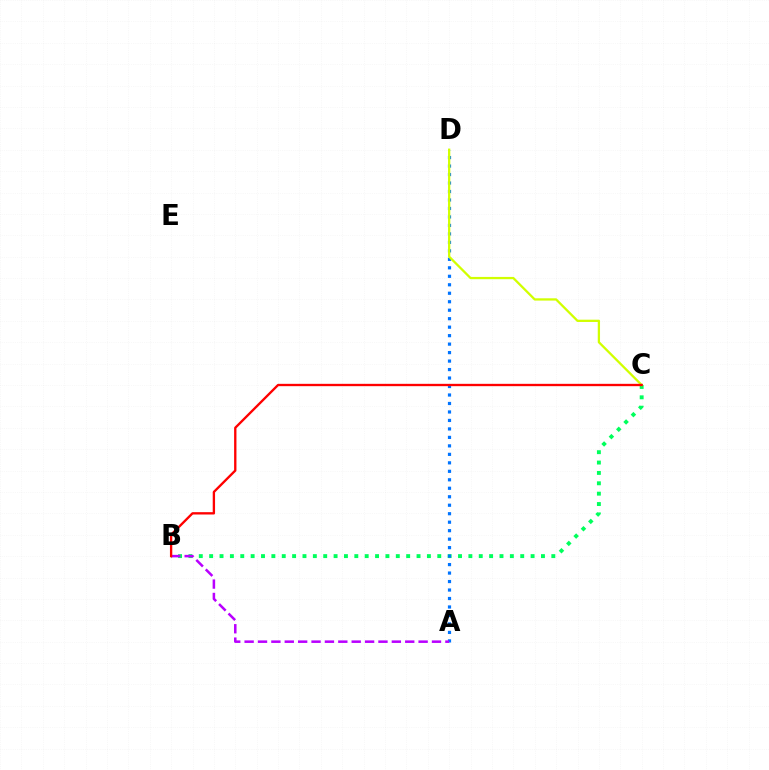{('B', 'C'): [{'color': '#00ff5c', 'line_style': 'dotted', 'thickness': 2.82}, {'color': '#ff0000', 'line_style': 'solid', 'thickness': 1.68}], ('A', 'D'): [{'color': '#0074ff', 'line_style': 'dotted', 'thickness': 2.3}], ('C', 'D'): [{'color': '#d1ff00', 'line_style': 'solid', 'thickness': 1.64}], ('A', 'B'): [{'color': '#b900ff', 'line_style': 'dashed', 'thickness': 1.82}]}